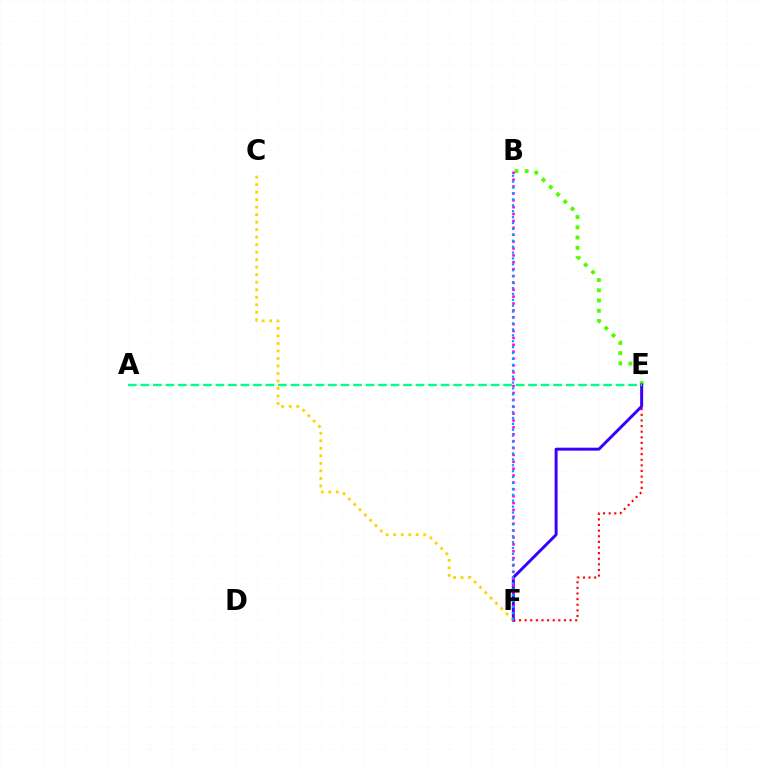{('B', 'E'): [{'color': '#4fff00', 'line_style': 'dotted', 'thickness': 2.79}], ('E', 'F'): [{'color': '#ff0000', 'line_style': 'dotted', 'thickness': 1.53}, {'color': '#3700ff', 'line_style': 'solid', 'thickness': 2.12}], ('C', 'F'): [{'color': '#ffd500', 'line_style': 'dotted', 'thickness': 2.04}], ('B', 'F'): [{'color': '#ff00ed', 'line_style': 'dotted', 'thickness': 1.87}, {'color': '#009eff', 'line_style': 'dotted', 'thickness': 1.61}], ('A', 'E'): [{'color': '#00ff86', 'line_style': 'dashed', 'thickness': 1.7}]}